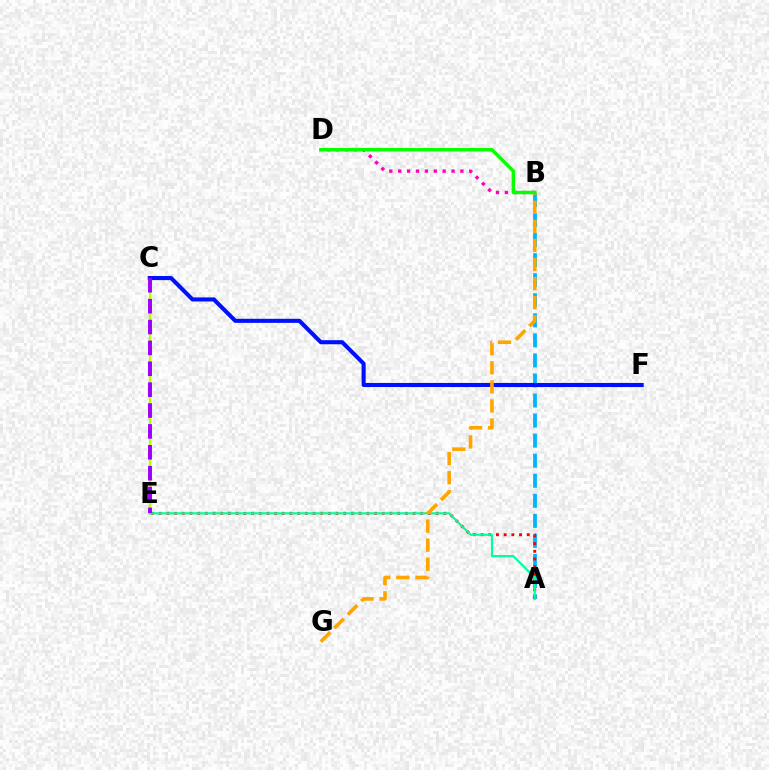{('A', 'B'): [{'color': '#00b5ff', 'line_style': 'dashed', 'thickness': 2.72}], ('C', 'E'): [{'color': '#b3ff00', 'line_style': 'solid', 'thickness': 1.72}, {'color': '#9b00ff', 'line_style': 'dashed', 'thickness': 2.84}], ('A', 'E'): [{'color': '#ff0000', 'line_style': 'dotted', 'thickness': 2.09}, {'color': '#00ff9d', 'line_style': 'solid', 'thickness': 1.58}], ('C', 'F'): [{'color': '#0010ff', 'line_style': 'solid', 'thickness': 2.94}], ('B', 'D'): [{'color': '#ff00bd', 'line_style': 'dotted', 'thickness': 2.41}, {'color': '#08ff00', 'line_style': 'solid', 'thickness': 2.5}], ('B', 'G'): [{'color': '#ffa500', 'line_style': 'dashed', 'thickness': 2.59}]}